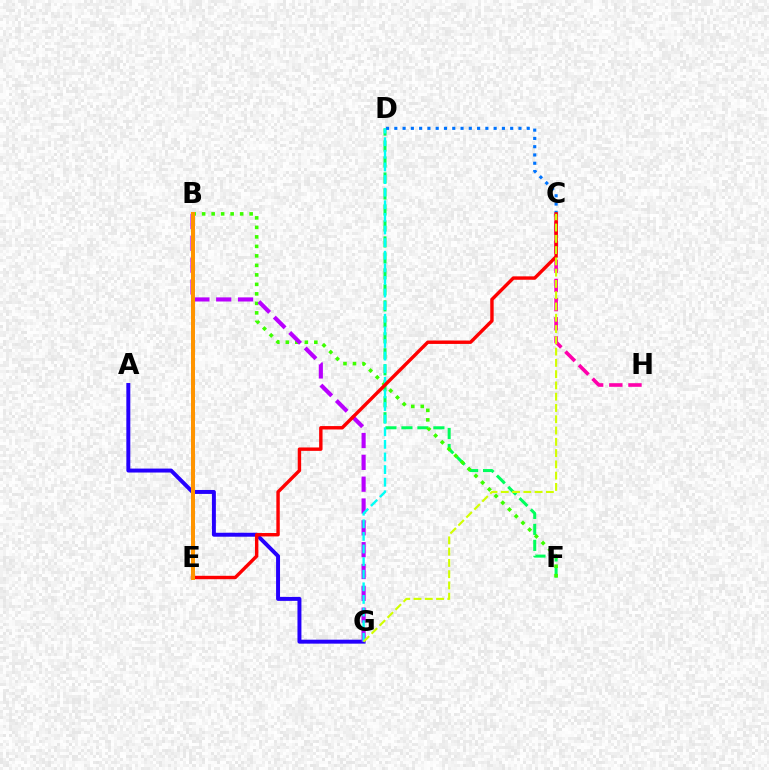{('D', 'F'): [{'color': '#00ff5c', 'line_style': 'dashed', 'thickness': 2.17}], ('A', 'G'): [{'color': '#2500ff', 'line_style': 'solid', 'thickness': 2.85}], ('C', 'H'): [{'color': '#ff00ac', 'line_style': 'dashed', 'thickness': 2.6}], ('B', 'F'): [{'color': '#3dff00', 'line_style': 'dotted', 'thickness': 2.58}], ('B', 'G'): [{'color': '#b900ff', 'line_style': 'dashed', 'thickness': 2.97}], ('C', 'D'): [{'color': '#0074ff', 'line_style': 'dotted', 'thickness': 2.25}], ('D', 'G'): [{'color': '#00fff6', 'line_style': 'dashed', 'thickness': 1.71}], ('C', 'E'): [{'color': '#ff0000', 'line_style': 'solid', 'thickness': 2.45}], ('B', 'E'): [{'color': '#ff9400', 'line_style': 'solid', 'thickness': 2.88}], ('C', 'G'): [{'color': '#d1ff00', 'line_style': 'dashed', 'thickness': 1.53}]}